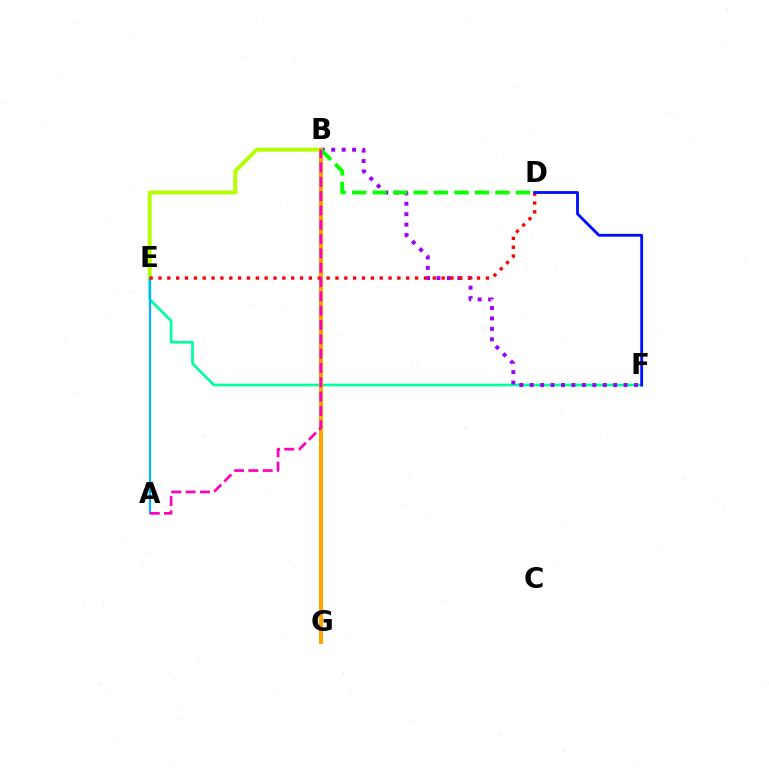{('E', 'F'): [{'color': '#00ff9d', 'line_style': 'solid', 'thickness': 1.93}], ('B', 'E'): [{'color': '#b3ff00', 'line_style': 'solid', 'thickness': 2.83}], ('B', 'F'): [{'color': '#9b00ff', 'line_style': 'dotted', 'thickness': 2.83}], ('B', 'G'): [{'color': '#ffa500', 'line_style': 'solid', 'thickness': 2.95}], ('A', 'E'): [{'color': '#00b5ff', 'line_style': 'solid', 'thickness': 1.58}], ('B', 'D'): [{'color': '#08ff00', 'line_style': 'dashed', 'thickness': 2.78}], ('D', 'E'): [{'color': '#ff0000', 'line_style': 'dotted', 'thickness': 2.4}], ('D', 'F'): [{'color': '#0010ff', 'line_style': 'solid', 'thickness': 2.05}], ('A', 'B'): [{'color': '#ff00bd', 'line_style': 'dashed', 'thickness': 1.95}]}